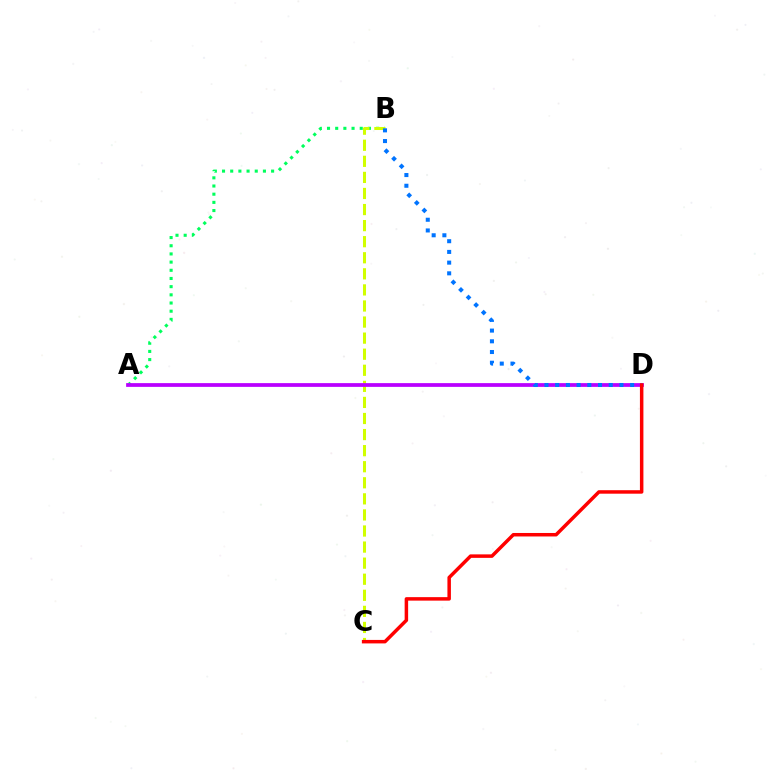{('A', 'B'): [{'color': '#00ff5c', 'line_style': 'dotted', 'thickness': 2.22}], ('B', 'C'): [{'color': '#d1ff00', 'line_style': 'dashed', 'thickness': 2.18}], ('A', 'D'): [{'color': '#b900ff', 'line_style': 'solid', 'thickness': 2.7}], ('B', 'D'): [{'color': '#0074ff', 'line_style': 'dotted', 'thickness': 2.91}], ('C', 'D'): [{'color': '#ff0000', 'line_style': 'solid', 'thickness': 2.51}]}